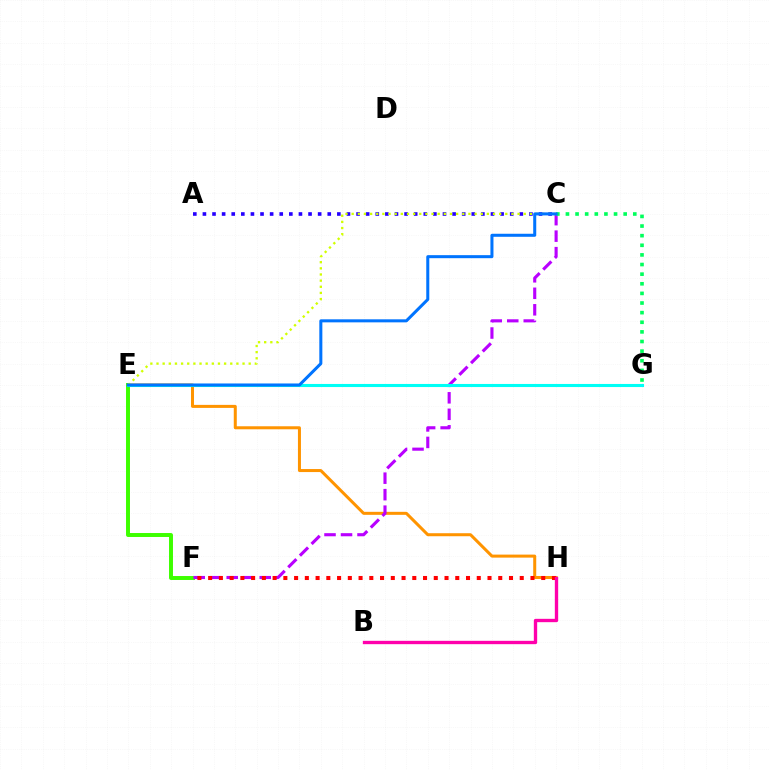{('E', 'H'): [{'color': '#ff9400', 'line_style': 'solid', 'thickness': 2.17}], ('E', 'F'): [{'color': '#3dff00', 'line_style': 'solid', 'thickness': 2.85}], ('C', 'F'): [{'color': '#b900ff', 'line_style': 'dashed', 'thickness': 2.24}], ('C', 'G'): [{'color': '#00ff5c', 'line_style': 'dotted', 'thickness': 2.61}], ('A', 'C'): [{'color': '#2500ff', 'line_style': 'dotted', 'thickness': 2.61}], ('C', 'E'): [{'color': '#d1ff00', 'line_style': 'dotted', 'thickness': 1.67}, {'color': '#0074ff', 'line_style': 'solid', 'thickness': 2.18}], ('F', 'H'): [{'color': '#ff0000', 'line_style': 'dotted', 'thickness': 2.92}], ('B', 'H'): [{'color': '#ff00ac', 'line_style': 'solid', 'thickness': 2.41}], ('E', 'G'): [{'color': '#00fff6', 'line_style': 'solid', 'thickness': 2.22}]}